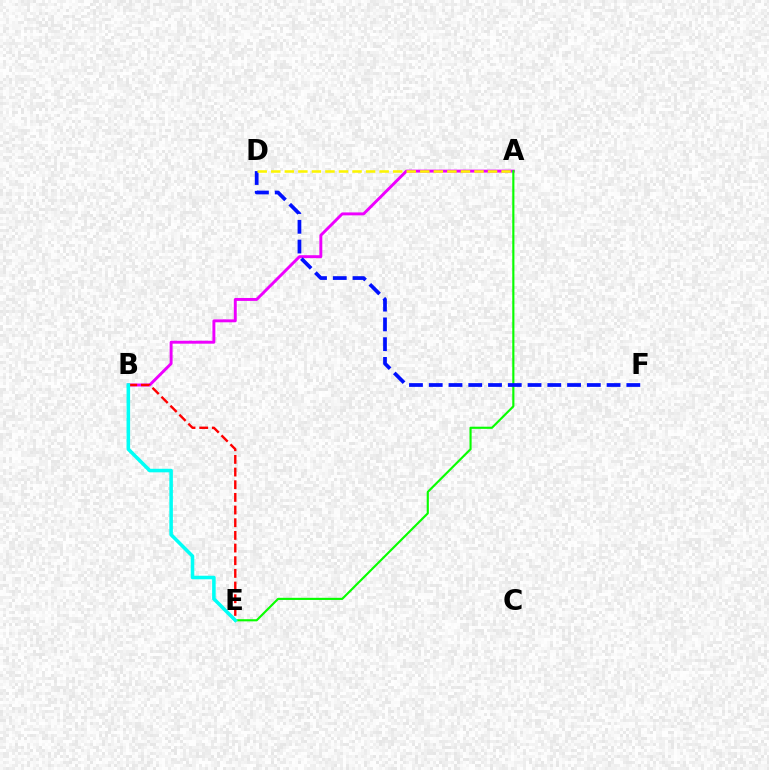{('A', 'B'): [{'color': '#ee00ff', 'line_style': 'solid', 'thickness': 2.11}], ('B', 'E'): [{'color': '#ff0000', 'line_style': 'dashed', 'thickness': 1.72}, {'color': '#00fff6', 'line_style': 'solid', 'thickness': 2.55}], ('A', 'E'): [{'color': '#08ff00', 'line_style': 'solid', 'thickness': 1.54}], ('D', 'F'): [{'color': '#0010ff', 'line_style': 'dashed', 'thickness': 2.68}], ('A', 'D'): [{'color': '#fcf500', 'line_style': 'dashed', 'thickness': 1.84}]}